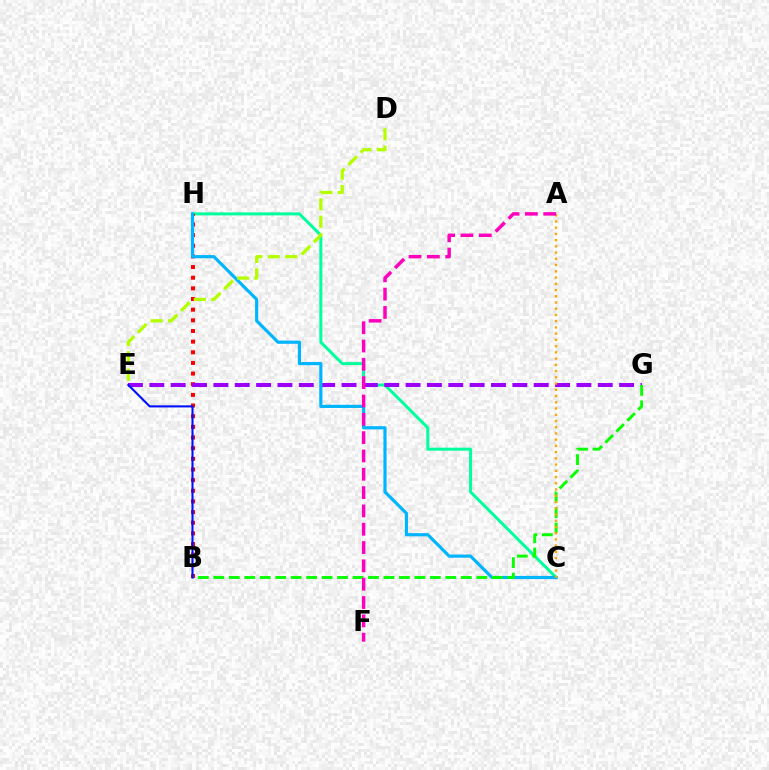{('C', 'H'): [{'color': '#00ff9d', 'line_style': 'solid', 'thickness': 2.16}, {'color': '#00b5ff', 'line_style': 'solid', 'thickness': 2.28}], ('B', 'H'): [{'color': '#ff0000', 'line_style': 'dotted', 'thickness': 2.89}], ('E', 'G'): [{'color': '#9b00ff', 'line_style': 'dashed', 'thickness': 2.9}], ('B', 'G'): [{'color': '#08ff00', 'line_style': 'dashed', 'thickness': 2.1}], ('A', 'C'): [{'color': '#ffa500', 'line_style': 'dotted', 'thickness': 1.69}], ('A', 'F'): [{'color': '#ff00bd', 'line_style': 'dashed', 'thickness': 2.49}], ('B', 'E'): [{'color': '#0010ff', 'line_style': 'solid', 'thickness': 1.51}], ('D', 'E'): [{'color': '#b3ff00', 'line_style': 'dashed', 'thickness': 2.36}]}